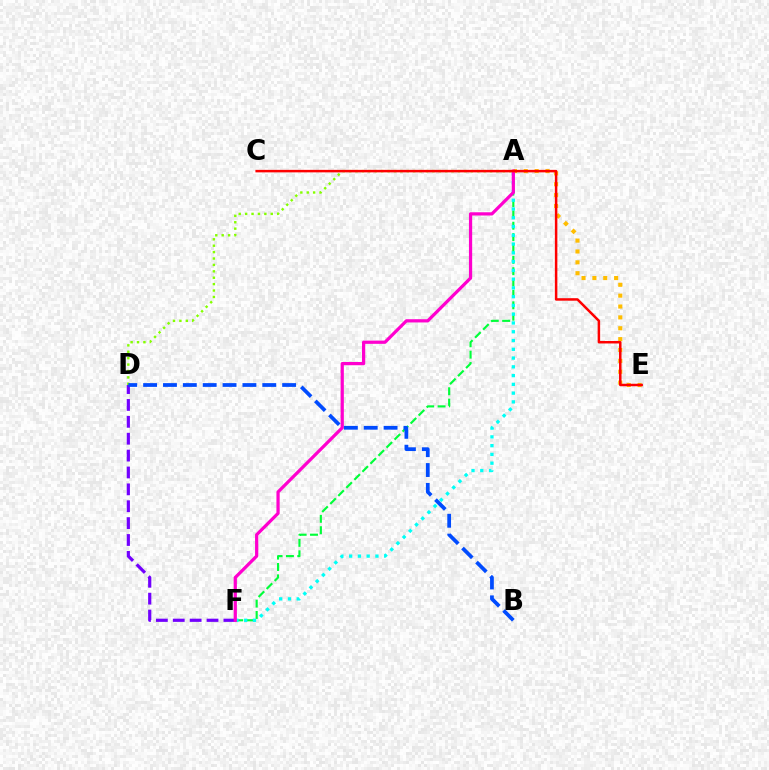{('A', 'E'): [{'color': '#ffbd00', 'line_style': 'dotted', 'thickness': 2.95}], ('A', 'D'): [{'color': '#84ff00', 'line_style': 'dotted', 'thickness': 1.74}], ('D', 'F'): [{'color': '#7200ff', 'line_style': 'dashed', 'thickness': 2.29}], ('A', 'F'): [{'color': '#00ff39', 'line_style': 'dashed', 'thickness': 1.54}, {'color': '#00fff6', 'line_style': 'dotted', 'thickness': 2.38}, {'color': '#ff00cf', 'line_style': 'solid', 'thickness': 2.32}], ('C', 'E'): [{'color': '#ff0000', 'line_style': 'solid', 'thickness': 1.8}], ('B', 'D'): [{'color': '#004bff', 'line_style': 'dashed', 'thickness': 2.7}]}